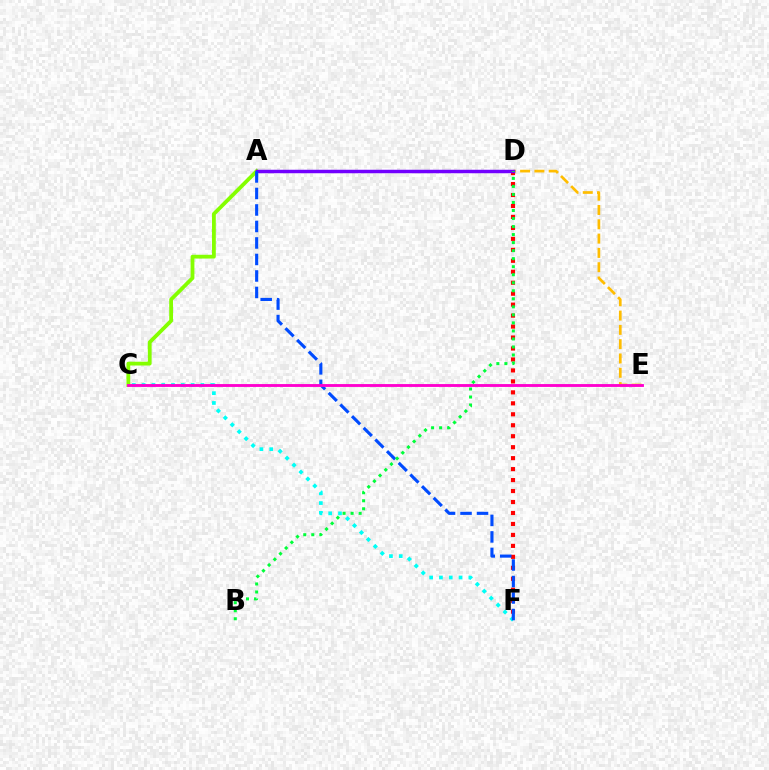{('A', 'C'): [{'color': '#84ff00', 'line_style': 'solid', 'thickness': 2.74}], ('D', 'F'): [{'color': '#ff0000', 'line_style': 'dotted', 'thickness': 2.98}], ('D', 'E'): [{'color': '#ffbd00', 'line_style': 'dashed', 'thickness': 1.94}], ('C', 'F'): [{'color': '#00fff6', 'line_style': 'dotted', 'thickness': 2.66}], ('A', 'D'): [{'color': '#7200ff', 'line_style': 'solid', 'thickness': 2.5}], ('A', 'F'): [{'color': '#004bff', 'line_style': 'dashed', 'thickness': 2.24}], ('B', 'D'): [{'color': '#00ff39', 'line_style': 'dotted', 'thickness': 2.18}], ('C', 'E'): [{'color': '#ff00cf', 'line_style': 'solid', 'thickness': 2.06}]}